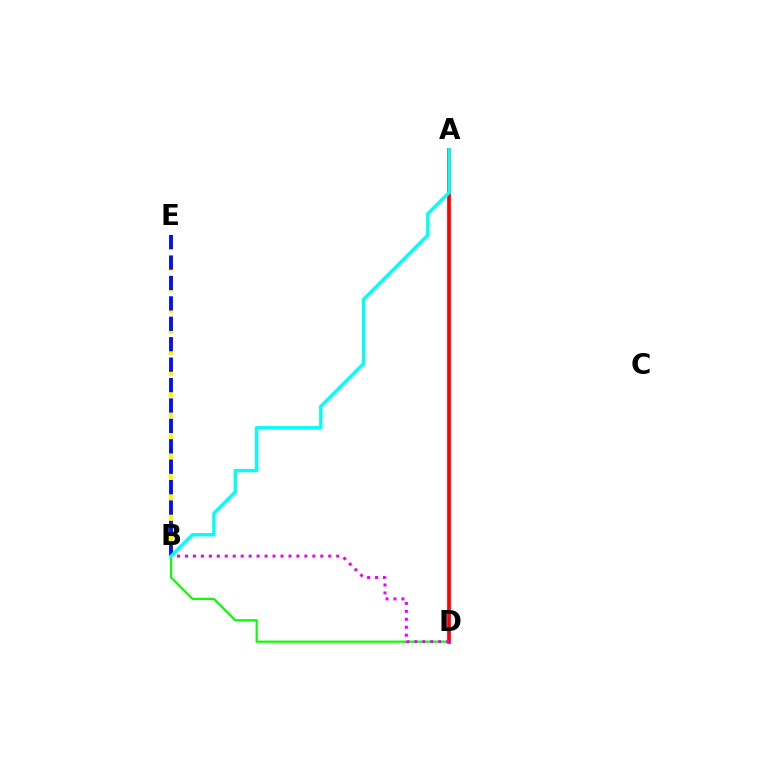{('B', 'D'): [{'color': '#08ff00', 'line_style': 'solid', 'thickness': 1.57}, {'color': '#ee00ff', 'line_style': 'dotted', 'thickness': 2.16}], ('B', 'E'): [{'color': '#fcf500', 'line_style': 'dashed', 'thickness': 2.86}, {'color': '#0010ff', 'line_style': 'dashed', 'thickness': 2.77}], ('A', 'D'): [{'color': '#ff0000', 'line_style': 'solid', 'thickness': 2.68}], ('A', 'B'): [{'color': '#00fff6', 'line_style': 'solid', 'thickness': 2.41}]}